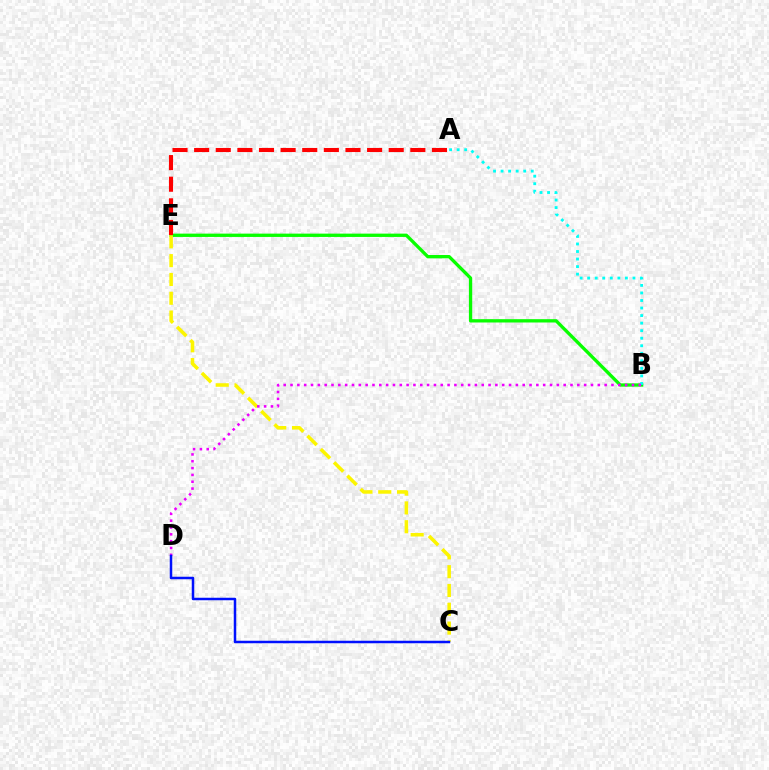{('B', 'E'): [{'color': '#08ff00', 'line_style': 'solid', 'thickness': 2.39}], ('A', 'B'): [{'color': '#00fff6', 'line_style': 'dotted', 'thickness': 2.05}], ('C', 'E'): [{'color': '#fcf500', 'line_style': 'dashed', 'thickness': 2.55}], ('B', 'D'): [{'color': '#ee00ff', 'line_style': 'dotted', 'thickness': 1.86}], ('C', 'D'): [{'color': '#0010ff', 'line_style': 'solid', 'thickness': 1.8}], ('A', 'E'): [{'color': '#ff0000', 'line_style': 'dashed', 'thickness': 2.94}]}